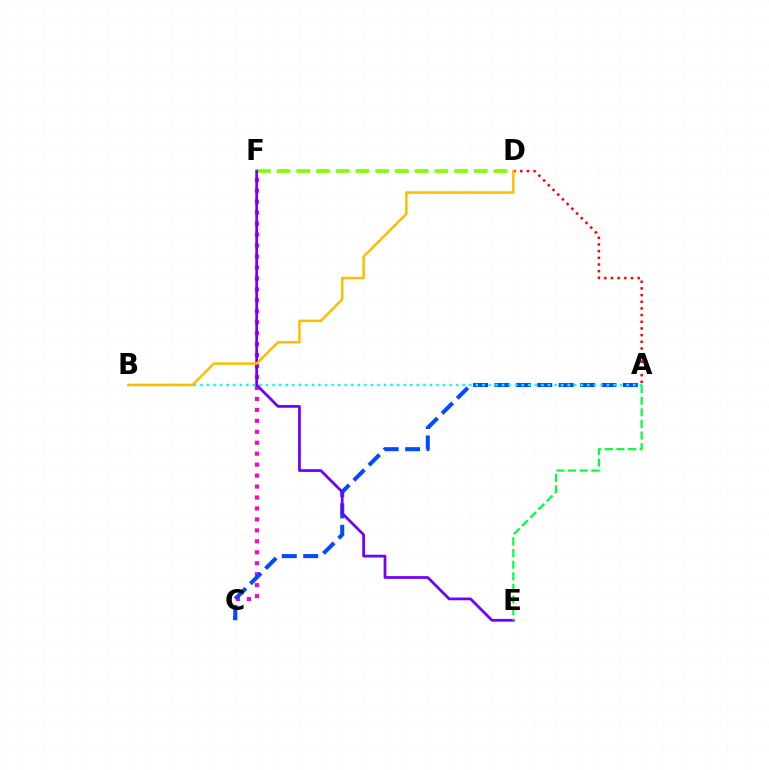{('C', 'F'): [{'color': '#ff00cf', 'line_style': 'dotted', 'thickness': 2.98}], ('A', 'D'): [{'color': '#ff0000', 'line_style': 'dotted', 'thickness': 1.81}], ('D', 'F'): [{'color': '#84ff00', 'line_style': 'dashed', 'thickness': 2.68}], ('A', 'C'): [{'color': '#004bff', 'line_style': 'dashed', 'thickness': 2.91}], ('A', 'B'): [{'color': '#00fff6', 'line_style': 'dotted', 'thickness': 1.78}], ('E', 'F'): [{'color': '#7200ff', 'line_style': 'solid', 'thickness': 1.99}], ('A', 'E'): [{'color': '#00ff39', 'line_style': 'dashed', 'thickness': 1.58}], ('B', 'D'): [{'color': '#ffbd00', 'line_style': 'solid', 'thickness': 1.81}]}